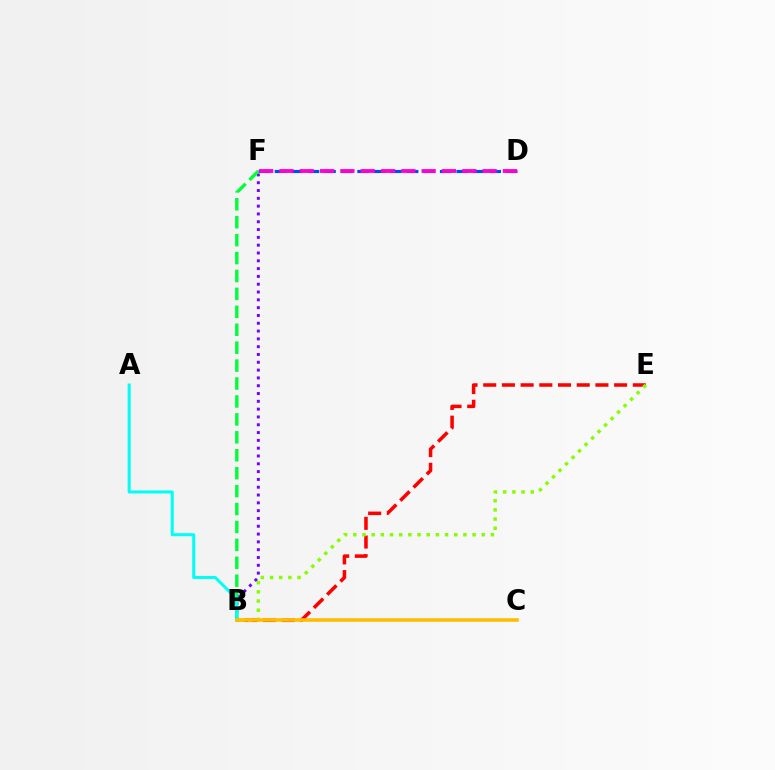{('D', 'F'): [{'color': '#004bff', 'line_style': 'dashed', 'thickness': 2.24}, {'color': '#ff00cf', 'line_style': 'dashed', 'thickness': 2.76}], ('B', 'F'): [{'color': '#7200ff', 'line_style': 'dotted', 'thickness': 2.12}, {'color': '#00ff39', 'line_style': 'dashed', 'thickness': 2.44}], ('B', 'E'): [{'color': '#ff0000', 'line_style': 'dashed', 'thickness': 2.54}, {'color': '#84ff00', 'line_style': 'dotted', 'thickness': 2.49}], ('A', 'B'): [{'color': '#00fff6', 'line_style': 'solid', 'thickness': 2.19}], ('B', 'C'): [{'color': '#ffbd00', 'line_style': 'solid', 'thickness': 2.57}]}